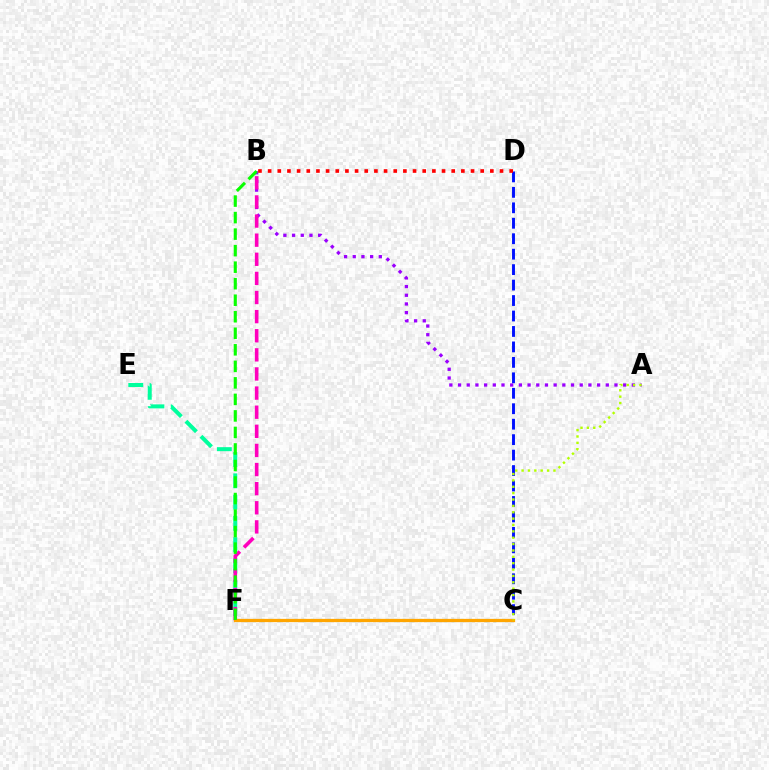{('A', 'B'): [{'color': '#9b00ff', 'line_style': 'dotted', 'thickness': 2.36}], ('C', 'D'): [{'color': '#0010ff', 'line_style': 'dashed', 'thickness': 2.1}], ('C', 'F'): [{'color': '#00b5ff', 'line_style': 'dotted', 'thickness': 2.26}, {'color': '#ffa500', 'line_style': 'solid', 'thickness': 2.35}], ('E', 'F'): [{'color': '#00ff9d', 'line_style': 'dashed', 'thickness': 2.89}], ('B', 'F'): [{'color': '#ff00bd', 'line_style': 'dashed', 'thickness': 2.6}, {'color': '#08ff00', 'line_style': 'dashed', 'thickness': 2.25}], ('A', 'C'): [{'color': '#b3ff00', 'line_style': 'dotted', 'thickness': 1.73}], ('B', 'D'): [{'color': '#ff0000', 'line_style': 'dotted', 'thickness': 2.63}]}